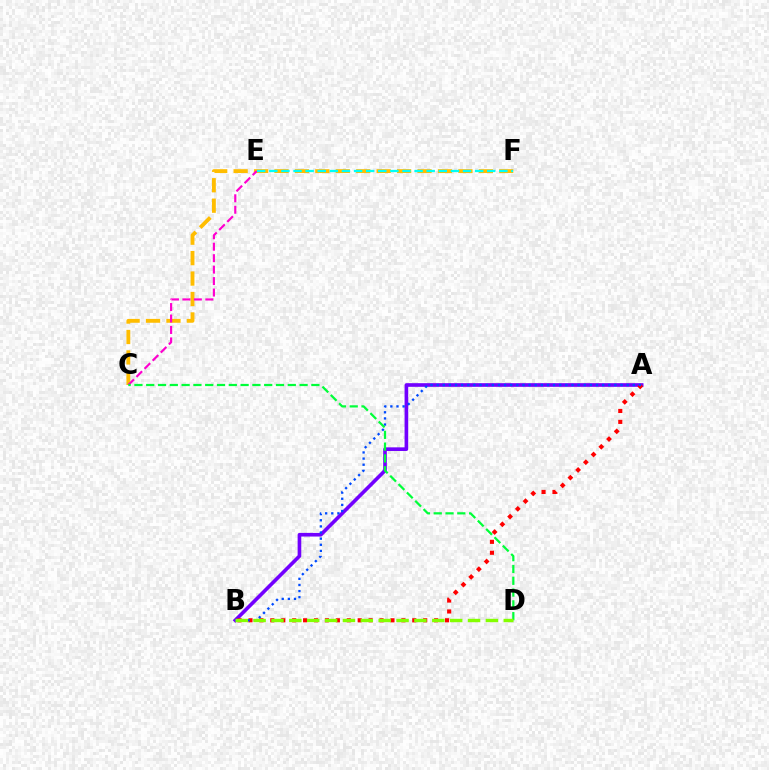{('C', 'F'): [{'color': '#ffbd00', 'line_style': 'dashed', 'thickness': 2.78}], ('A', 'B'): [{'color': '#7200ff', 'line_style': 'solid', 'thickness': 2.62}, {'color': '#ff0000', 'line_style': 'dotted', 'thickness': 2.97}, {'color': '#004bff', 'line_style': 'dotted', 'thickness': 1.67}], ('C', 'E'): [{'color': '#ff00cf', 'line_style': 'dashed', 'thickness': 1.56}], ('C', 'D'): [{'color': '#00ff39', 'line_style': 'dashed', 'thickness': 1.6}], ('E', 'F'): [{'color': '#00fff6', 'line_style': 'dashed', 'thickness': 1.64}], ('B', 'D'): [{'color': '#84ff00', 'line_style': 'dashed', 'thickness': 2.43}]}